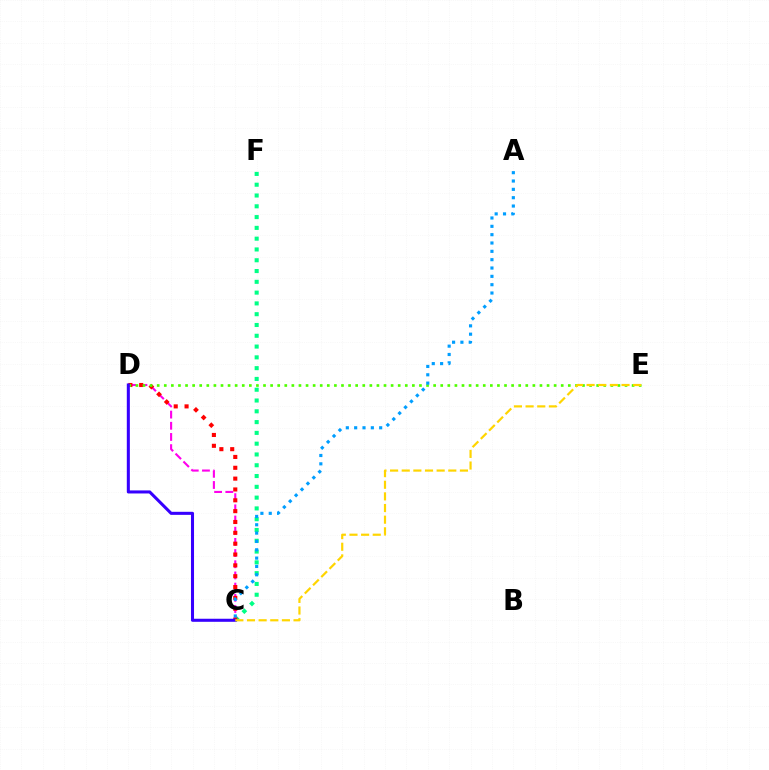{('C', 'F'): [{'color': '#00ff86', 'line_style': 'dotted', 'thickness': 2.93}], ('C', 'D'): [{'color': '#ff00ed', 'line_style': 'dashed', 'thickness': 1.52}, {'color': '#ff0000', 'line_style': 'dotted', 'thickness': 2.95}, {'color': '#3700ff', 'line_style': 'solid', 'thickness': 2.2}], ('D', 'E'): [{'color': '#4fff00', 'line_style': 'dotted', 'thickness': 1.93}], ('A', 'C'): [{'color': '#009eff', 'line_style': 'dotted', 'thickness': 2.27}], ('C', 'E'): [{'color': '#ffd500', 'line_style': 'dashed', 'thickness': 1.58}]}